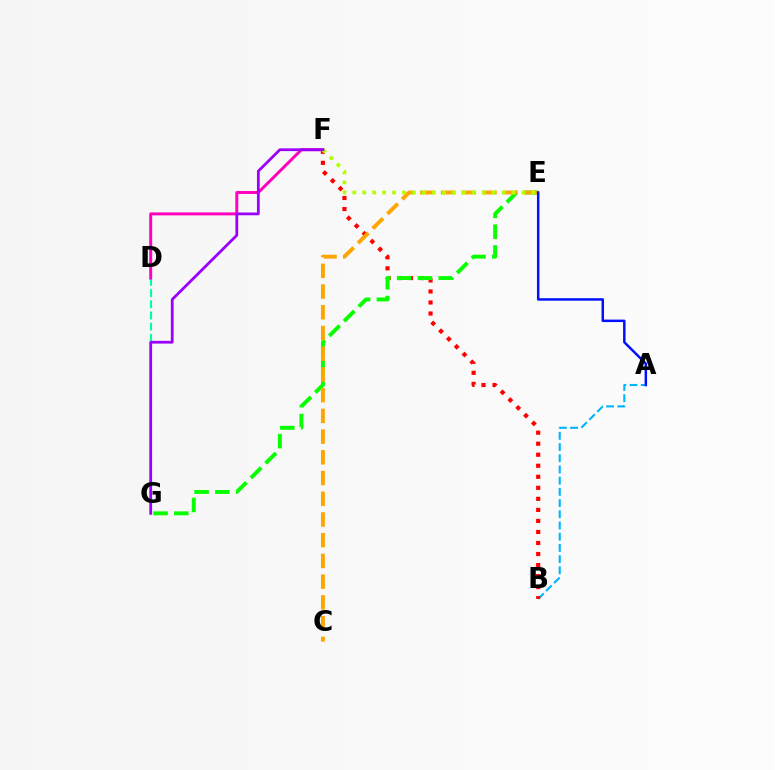{('D', 'G'): [{'color': '#00ff9d', 'line_style': 'dashed', 'thickness': 1.52}], ('A', 'B'): [{'color': '#00b5ff', 'line_style': 'dashed', 'thickness': 1.52}], ('D', 'F'): [{'color': '#ff00bd', 'line_style': 'solid', 'thickness': 2.13}], ('B', 'F'): [{'color': '#ff0000', 'line_style': 'dotted', 'thickness': 3.0}], ('E', 'G'): [{'color': '#08ff00', 'line_style': 'dashed', 'thickness': 2.83}], ('C', 'E'): [{'color': '#ffa500', 'line_style': 'dashed', 'thickness': 2.82}], ('A', 'E'): [{'color': '#0010ff', 'line_style': 'solid', 'thickness': 1.79}], ('E', 'F'): [{'color': '#b3ff00', 'line_style': 'dotted', 'thickness': 2.7}], ('F', 'G'): [{'color': '#9b00ff', 'line_style': 'solid', 'thickness': 1.99}]}